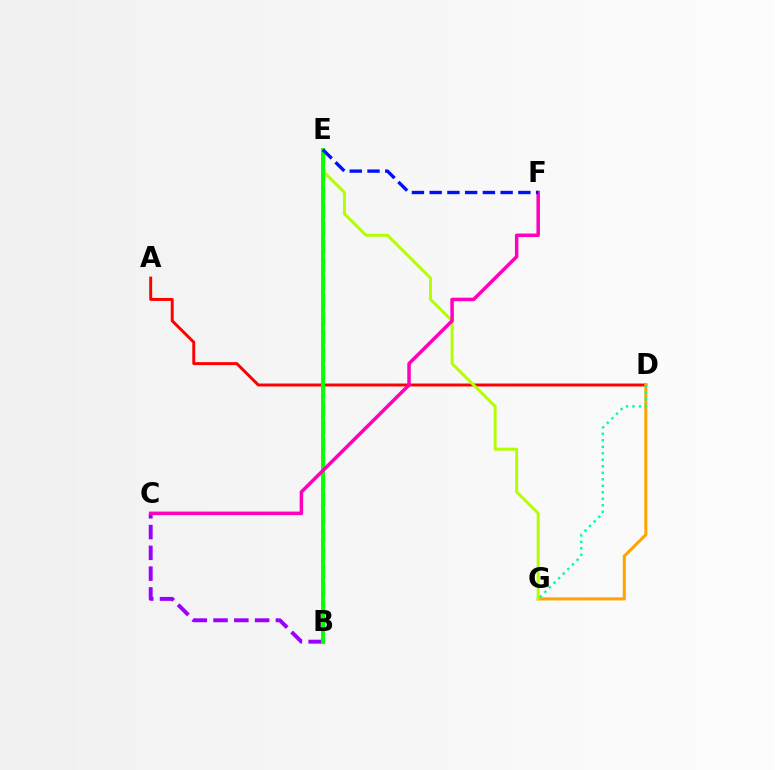{('A', 'D'): [{'color': '#ff0000', 'line_style': 'solid', 'thickness': 2.12}], ('D', 'G'): [{'color': '#ffa500', 'line_style': 'solid', 'thickness': 2.21}, {'color': '#00ff9d', 'line_style': 'dotted', 'thickness': 1.77}], ('B', 'E'): [{'color': '#00b5ff', 'line_style': 'dashed', 'thickness': 2.45}, {'color': '#08ff00', 'line_style': 'solid', 'thickness': 2.82}], ('E', 'G'): [{'color': '#b3ff00', 'line_style': 'solid', 'thickness': 2.13}], ('B', 'C'): [{'color': '#9b00ff', 'line_style': 'dashed', 'thickness': 2.82}], ('C', 'F'): [{'color': '#ff00bd', 'line_style': 'solid', 'thickness': 2.52}], ('E', 'F'): [{'color': '#0010ff', 'line_style': 'dashed', 'thickness': 2.41}]}